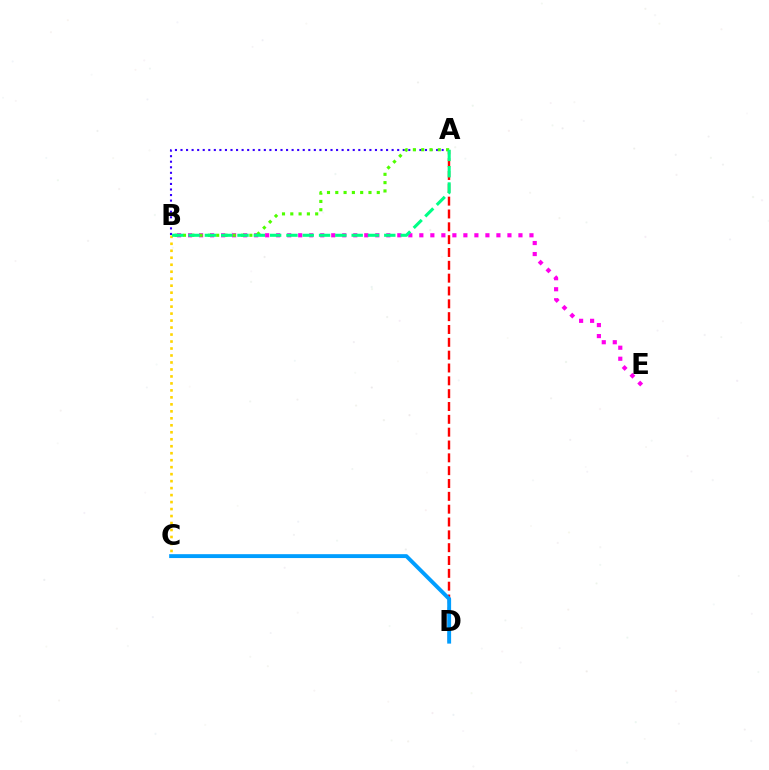{('B', 'C'): [{'color': '#ffd500', 'line_style': 'dotted', 'thickness': 1.9}], ('A', 'B'): [{'color': '#3700ff', 'line_style': 'dotted', 'thickness': 1.51}, {'color': '#4fff00', 'line_style': 'dotted', 'thickness': 2.25}, {'color': '#00ff86', 'line_style': 'dashed', 'thickness': 2.22}], ('A', 'D'): [{'color': '#ff0000', 'line_style': 'dashed', 'thickness': 1.74}], ('B', 'E'): [{'color': '#ff00ed', 'line_style': 'dotted', 'thickness': 2.99}], ('C', 'D'): [{'color': '#009eff', 'line_style': 'solid', 'thickness': 2.8}]}